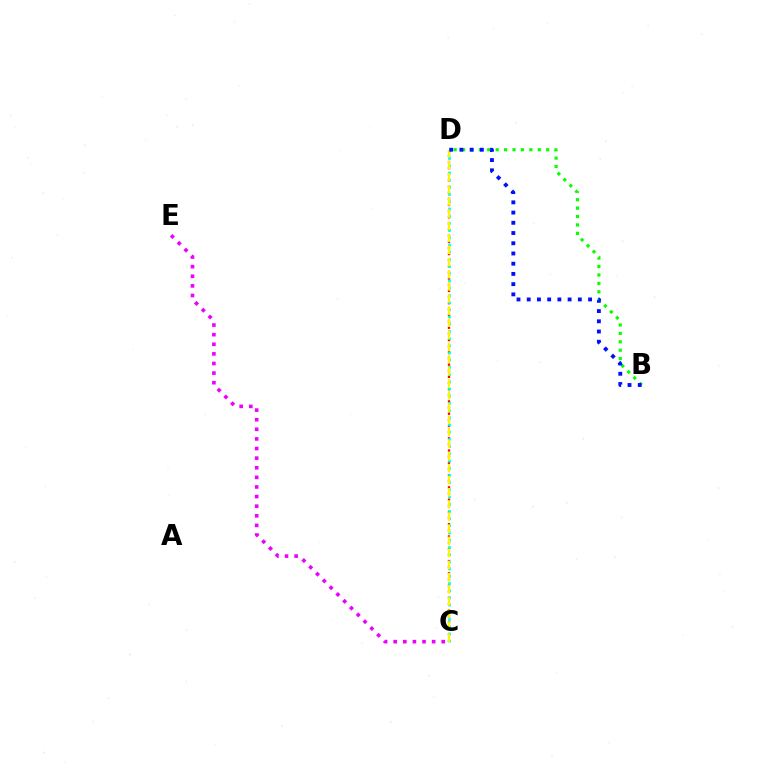{('C', 'D'): [{'color': '#ff0000', 'line_style': 'dotted', 'thickness': 1.67}, {'color': '#00fff6', 'line_style': 'dotted', 'thickness': 1.96}, {'color': '#fcf500', 'line_style': 'dashed', 'thickness': 1.65}], ('B', 'D'): [{'color': '#08ff00', 'line_style': 'dotted', 'thickness': 2.29}, {'color': '#0010ff', 'line_style': 'dotted', 'thickness': 2.78}], ('C', 'E'): [{'color': '#ee00ff', 'line_style': 'dotted', 'thickness': 2.61}]}